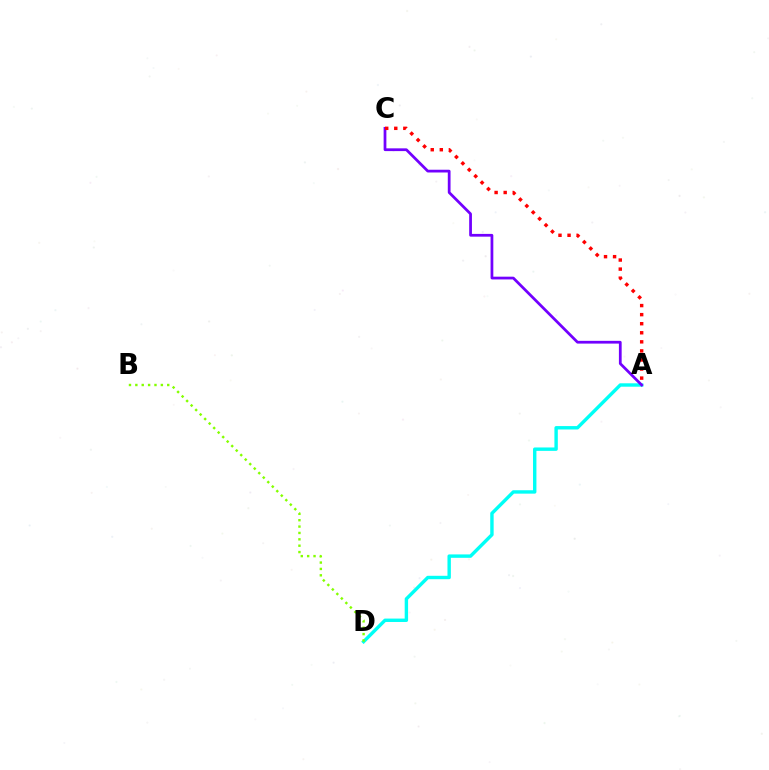{('A', 'D'): [{'color': '#00fff6', 'line_style': 'solid', 'thickness': 2.45}], ('A', 'C'): [{'color': '#7200ff', 'line_style': 'solid', 'thickness': 1.98}, {'color': '#ff0000', 'line_style': 'dotted', 'thickness': 2.46}], ('B', 'D'): [{'color': '#84ff00', 'line_style': 'dotted', 'thickness': 1.73}]}